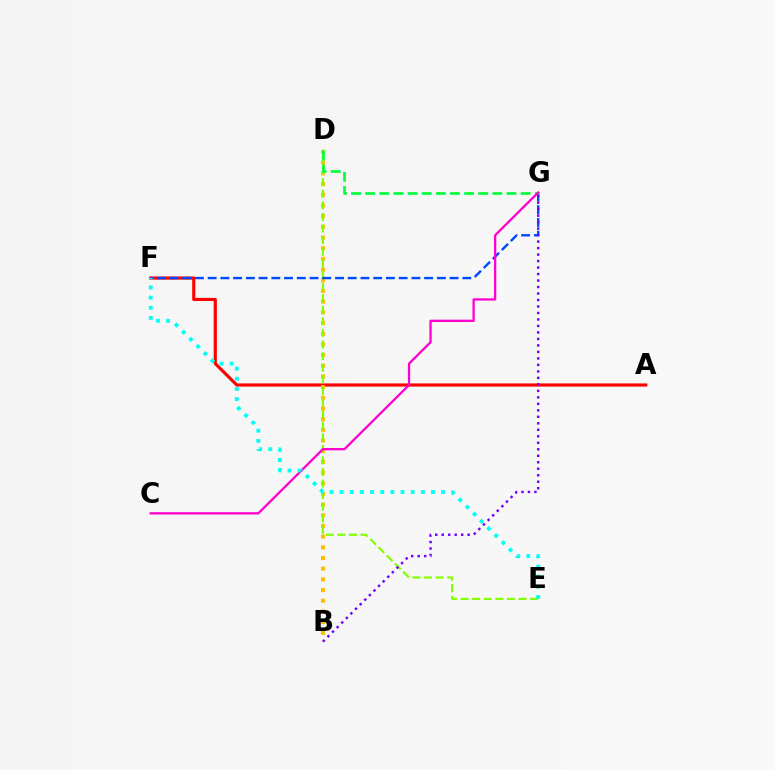{('A', 'F'): [{'color': '#ff0000', 'line_style': 'solid', 'thickness': 2.27}], ('B', 'D'): [{'color': '#ffbd00', 'line_style': 'dotted', 'thickness': 2.9}], ('D', 'E'): [{'color': '#84ff00', 'line_style': 'dashed', 'thickness': 1.57}], ('F', 'G'): [{'color': '#004bff', 'line_style': 'dashed', 'thickness': 1.73}], ('D', 'G'): [{'color': '#00ff39', 'line_style': 'dashed', 'thickness': 1.92}], ('B', 'G'): [{'color': '#7200ff', 'line_style': 'dotted', 'thickness': 1.76}], ('C', 'G'): [{'color': '#ff00cf', 'line_style': 'solid', 'thickness': 1.65}], ('E', 'F'): [{'color': '#00fff6', 'line_style': 'dotted', 'thickness': 2.76}]}